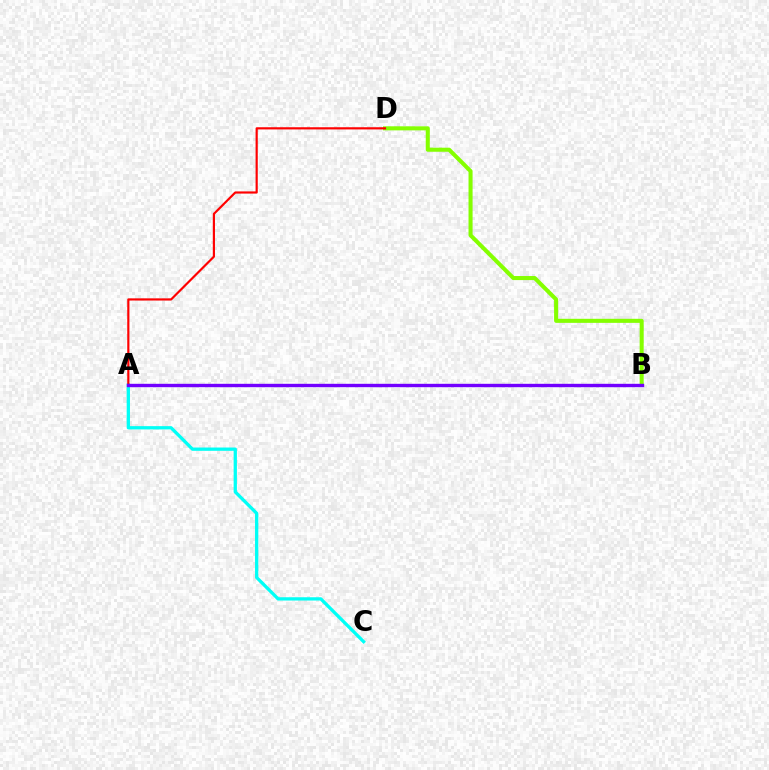{('B', 'D'): [{'color': '#84ff00', 'line_style': 'solid', 'thickness': 2.92}], ('A', 'C'): [{'color': '#00fff6', 'line_style': 'solid', 'thickness': 2.37}], ('A', 'D'): [{'color': '#ff0000', 'line_style': 'solid', 'thickness': 1.57}], ('A', 'B'): [{'color': '#7200ff', 'line_style': 'solid', 'thickness': 2.44}]}